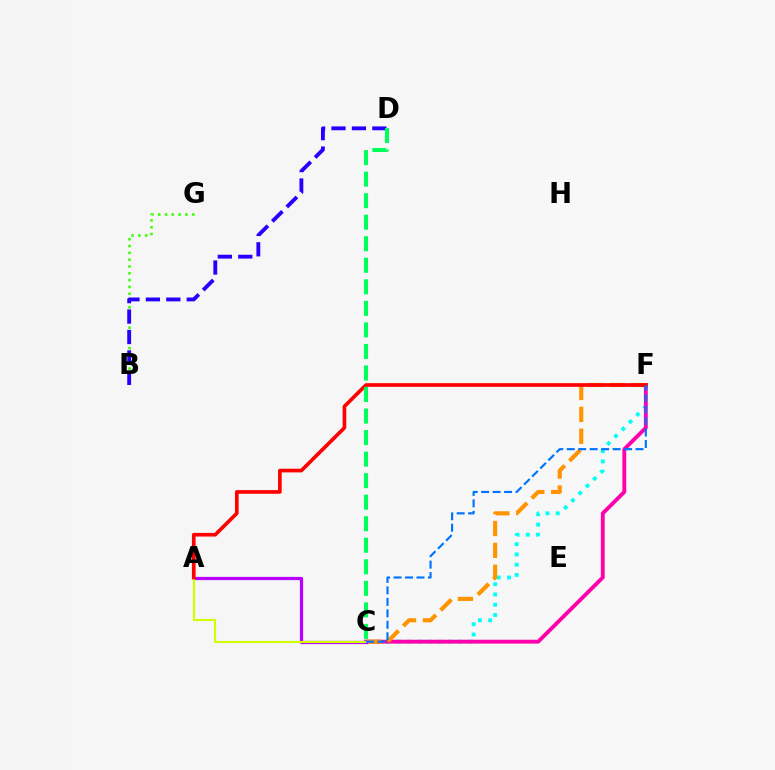{('C', 'F'): [{'color': '#00fff6', 'line_style': 'dotted', 'thickness': 2.79}, {'color': '#ff00ac', 'line_style': 'solid', 'thickness': 2.78}, {'color': '#ff9400', 'line_style': 'dashed', 'thickness': 2.97}, {'color': '#0074ff', 'line_style': 'dashed', 'thickness': 1.56}], ('B', 'G'): [{'color': '#3dff00', 'line_style': 'dotted', 'thickness': 1.85}], ('A', 'C'): [{'color': '#b900ff', 'line_style': 'solid', 'thickness': 2.32}, {'color': '#d1ff00', 'line_style': 'solid', 'thickness': 1.53}], ('B', 'D'): [{'color': '#2500ff', 'line_style': 'dashed', 'thickness': 2.78}], ('A', 'F'): [{'color': '#ff0000', 'line_style': 'solid', 'thickness': 2.63}], ('C', 'D'): [{'color': '#00ff5c', 'line_style': 'dashed', 'thickness': 2.93}]}